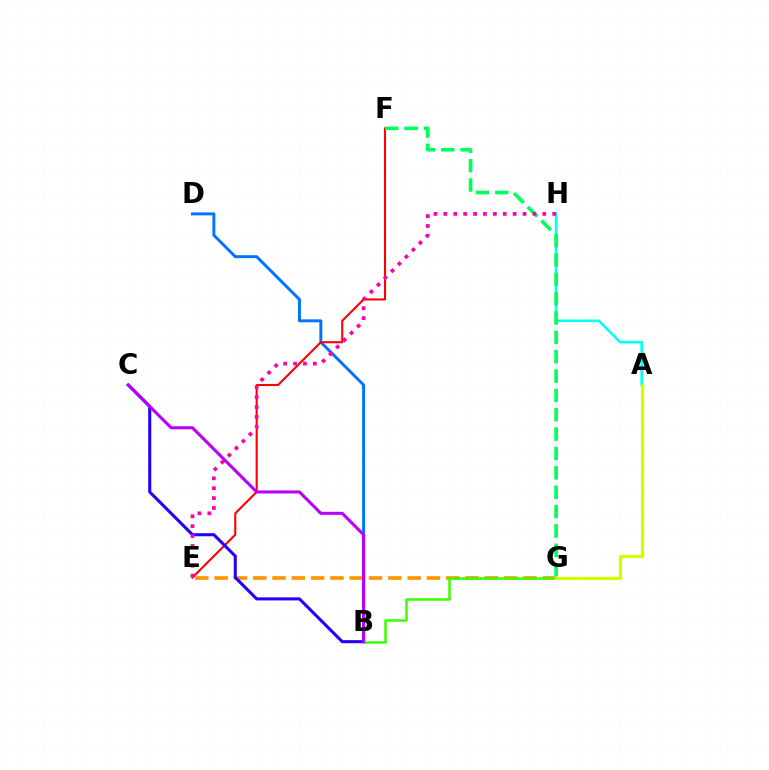{('B', 'D'): [{'color': '#0074ff', 'line_style': 'solid', 'thickness': 2.12}], ('A', 'H'): [{'color': '#00fff6', 'line_style': 'solid', 'thickness': 1.86}], ('E', 'F'): [{'color': '#ff0000', 'line_style': 'solid', 'thickness': 1.51}], ('E', 'G'): [{'color': '#ff9400', 'line_style': 'dashed', 'thickness': 2.62}], ('F', 'G'): [{'color': '#00ff5c', 'line_style': 'dashed', 'thickness': 2.63}], ('B', 'C'): [{'color': '#2500ff', 'line_style': 'solid', 'thickness': 2.21}, {'color': '#b900ff', 'line_style': 'solid', 'thickness': 2.21}], ('E', 'H'): [{'color': '#ff00ac', 'line_style': 'dotted', 'thickness': 2.69}], ('B', 'G'): [{'color': '#3dff00', 'line_style': 'solid', 'thickness': 1.82}], ('A', 'G'): [{'color': '#d1ff00', 'line_style': 'solid', 'thickness': 2.37}]}